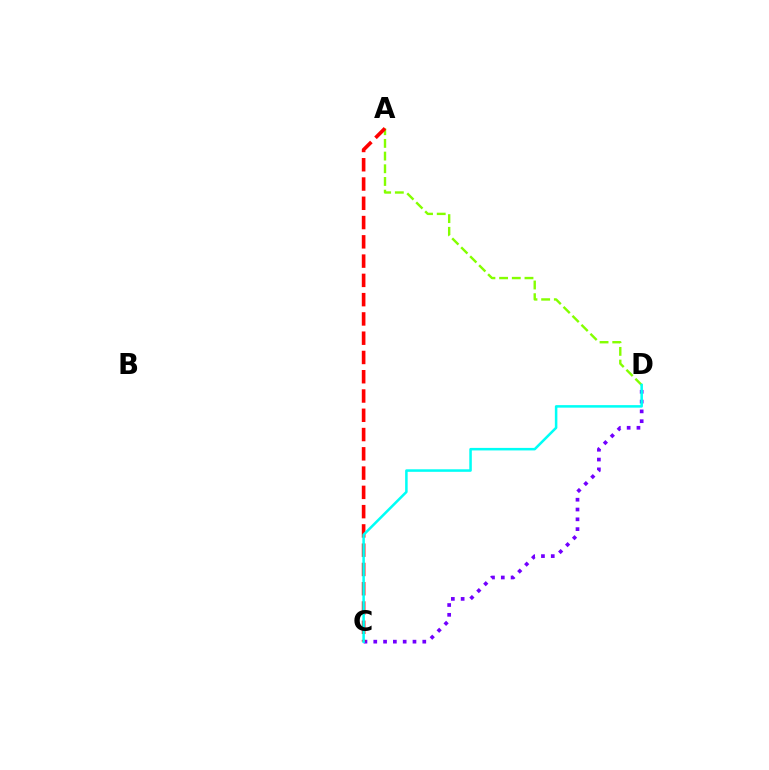{('A', 'D'): [{'color': '#84ff00', 'line_style': 'dashed', 'thickness': 1.72}], ('C', 'D'): [{'color': '#7200ff', 'line_style': 'dotted', 'thickness': 2.66}, {'color': '#00fff6', 'line_style': 'solid', 'thickness': 1.82}], ('A', 'C'): [{'color': '#ff0000', 'line_style': 'dashed', 'thickness': 2.62}]}